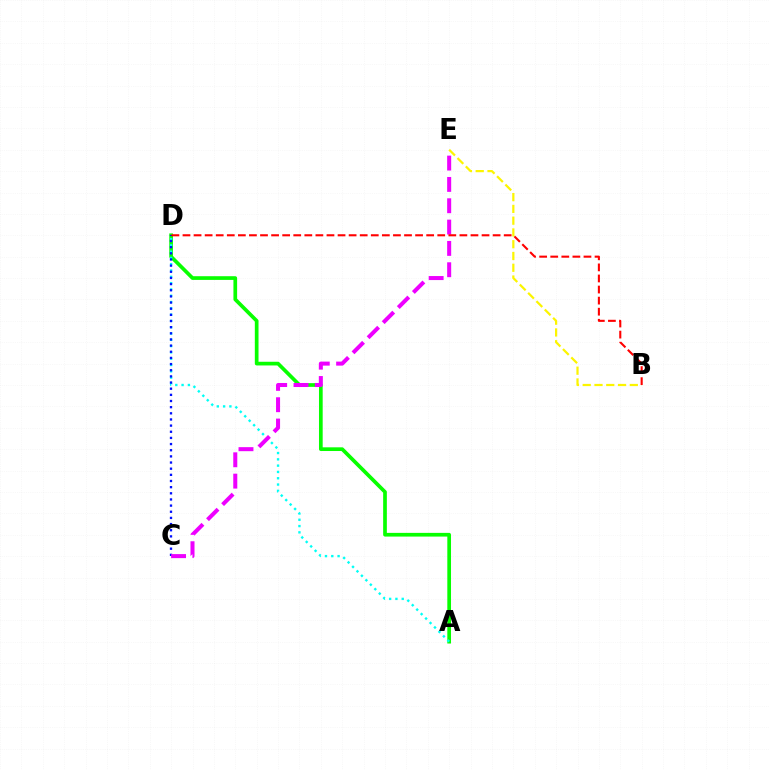{('A', 'D'): [{'color': '#08ff00', 'line_style': 'solid', 'thickness': 2.66}, {'color': '#00fff6', 'line_style': 'dotted', 'thickness': 1.71}], ('C', 'D'): [{'color': '#0010ff', 'line_style': 'dotted', 'thickness': 1.67}], ('B', 'E'): [{'color': '#fcf500', 'line_style': 'dashed', 'thickness': 1.6}], ('C', 'E'): [{'color': '#ee00ff', 'line_style': 'dashed', 'thickness': 2.9}], ('B', 'D'): [{'color': '#ff0000', 'line_style': 'dashed', 'thickness': 1.5}]}